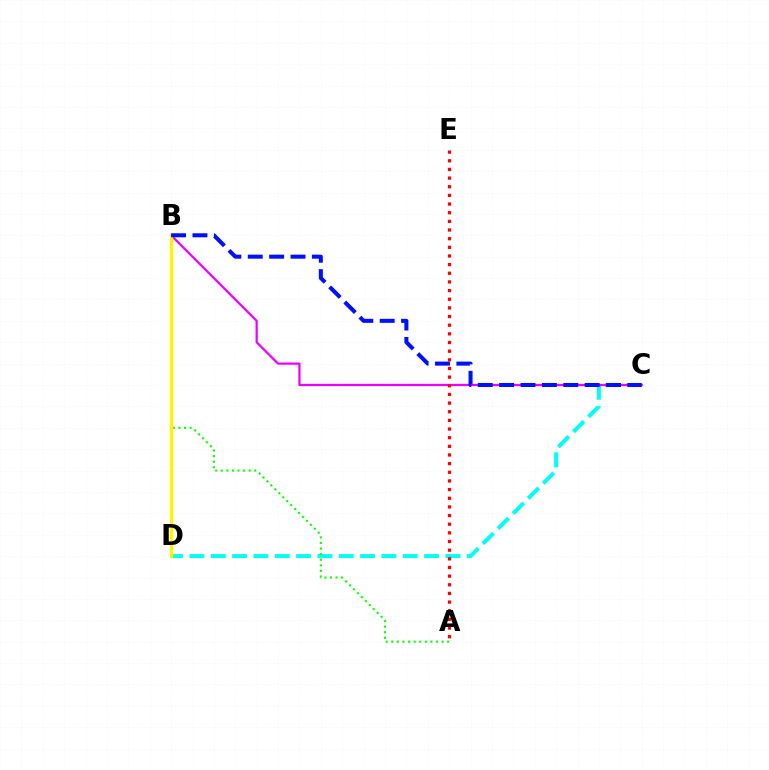{('C', 'D'): [{'color': '#00fff6', 'line_style': 'dashed', 'thickness': 2.9}], ('B', 'C'): [{'color': '#ee00ff', 'line_style': 'solid', 'thickness': 1.62}, {'color': '#0010ff', 'line_style': 'dashed', 'thickness': 2.9}], ('A', 'B'): [{'color': '#08ff00', 'line_style': 'dotted', 'thickness': 1.52}], ('B', 'D'): [{'color': '#fcf500', 'line_style': 'solid', 'thickness': 2.4}], ('A', 'E'): [{'color': '#ff0000', 'line_style': 'dotted', 'thickness': 2.35}]}